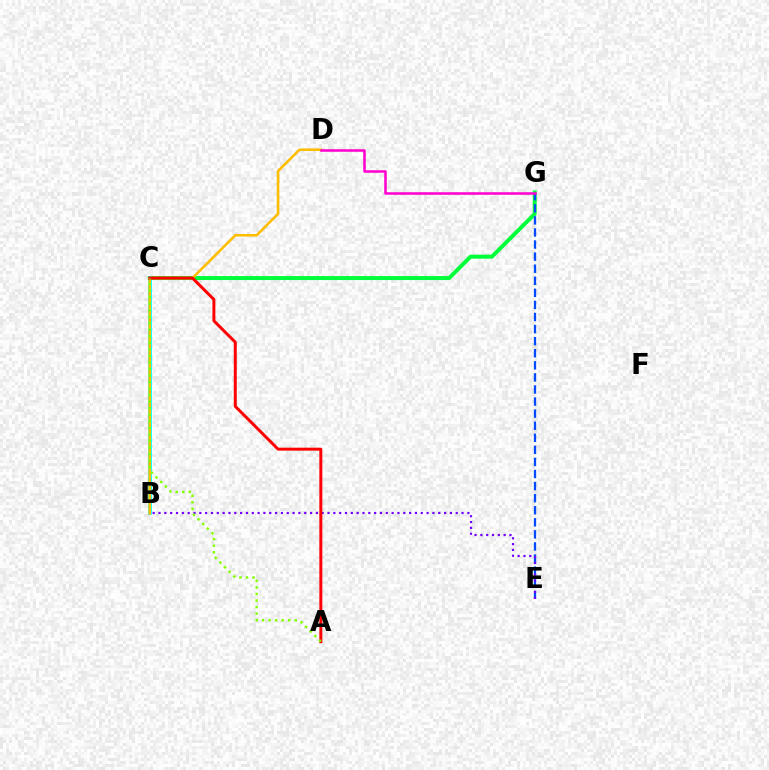{('C', 'G'): [{'color': '#00ff39', 'line_style': 'solid', 'thickness': 2.86}], ('E', 'G'): [{'color': '#004bff', 'line_style': 'dashed', 'thickness': 1.64}], ('B', 'C'): [{'color': '#00fff6', 'line_style': 'solid', 'thickness': 2.7}], ('B', 'E'): [{'color': '#7200ff', 'line_style': 'dotted', 'thickness': 1.58}], ('B', 'D'): [{'color': '#ffbd00', 'line_style': 'solid', 'thickness': 1.85}], ('D', 'G'): [{'color': '#ff00cf', 'line_style': 'solid', 'thickness': 1.83}], ('A', 'C'): [{'color': '#ff0000', 'line_style': 'solid', 'thickness': 2.14}, {'color': '#84ff00', 'line_style': 'dotted', 'thickness': 1.78}]}